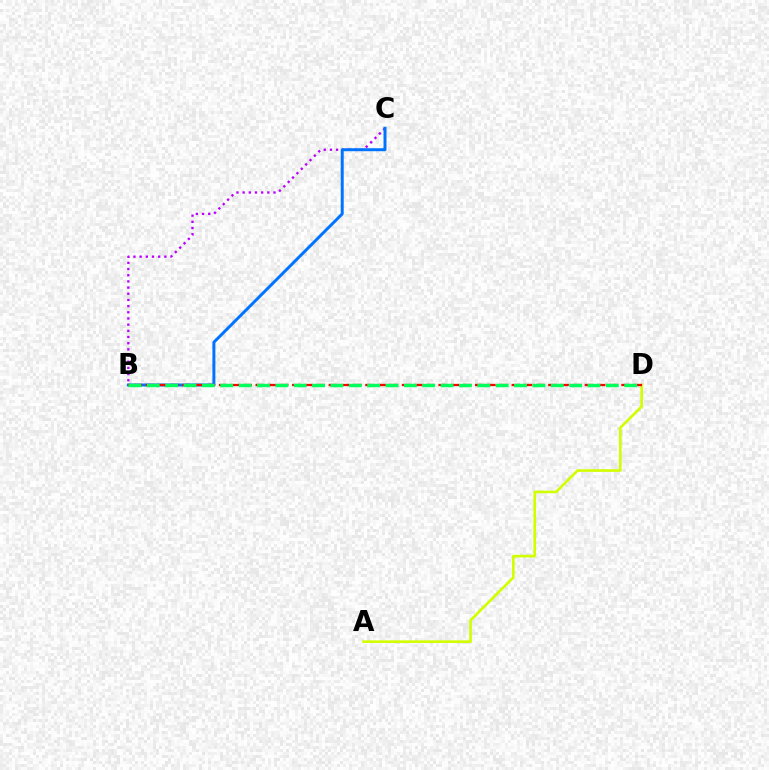{('B', 'C'): [{'color': '#b900ff', 'line_style': 'dotted', 'thickness': 1.68}, {'color': '#0074ff', 'line_style': 'solid', 'thickness': 2.15}], ('A', 'D'): [{'color': '#d1ff00', 'line_style': 'solid', 'thickness': 1.9}], ('B', 'D'): [{'color': '#ff0000', 'line_style': 'dashed', 'thickness': 1.66}, {'color': '#00ff5c', 'line_style': 'dashed', 'thickness': 2.49}]}